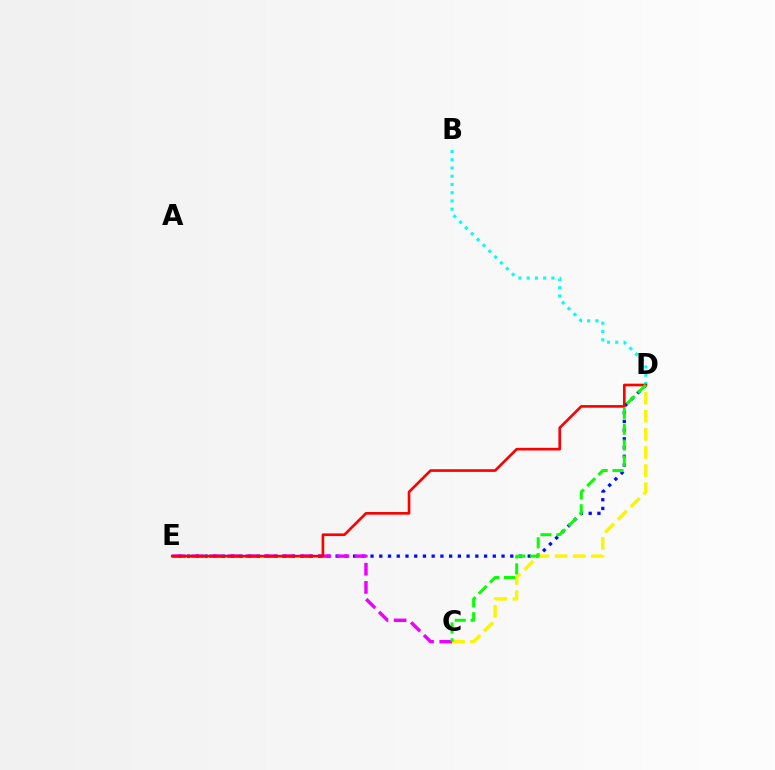{('D', 'E'): [{'color': '#0010ff', 'line_style': 'dotted', 'thickness': 2.37}, {'color': '#ff0000', 'line_style': 'solid', 'thickness': 1.91}], ('B', 'D'): [{'color': '#00fff6', 'line_style': 'dotted', 'thickness': 2.24}], ('C', 'E'): [{'color': '#ee00ff', 'line_style': 'dashed', 'thickness': 2.47}], ('C', 'D'): [{'color': '#fcf500', 'line_style': 'dashed', 'thickness': 2.46}, {'color': '#08ff00', 'line_style': 'dashed', 'thickness': 2.16}]}